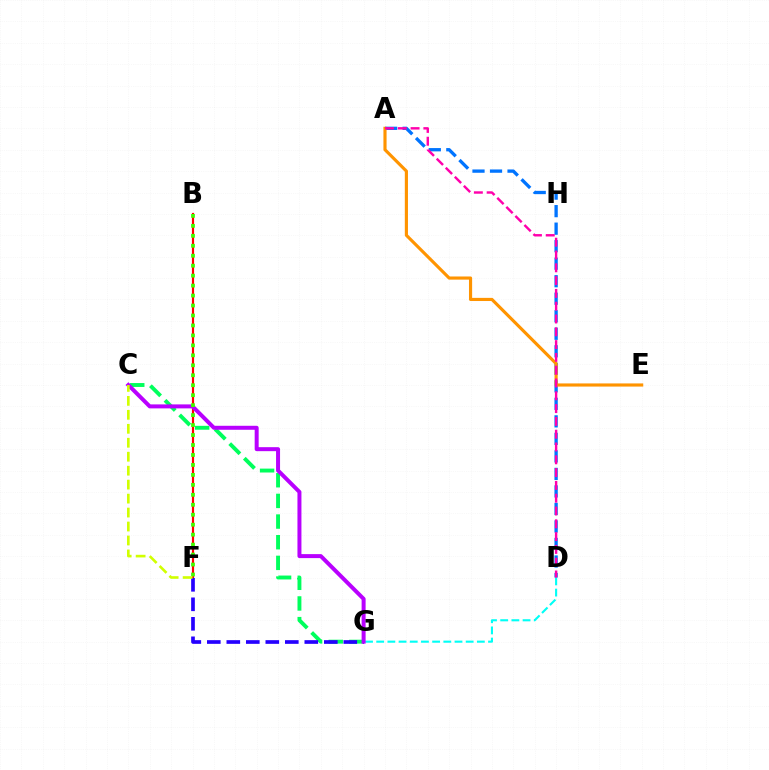{('D', 'G'): [{'color': '#00fff6', 'line_style': 'dashed', 'thickness': 1.52}], ('B', 'F'): [{'color': '#ff0000', 'line_style': 'solid', 'thickness': 1.57}, {'color': '#3dff00', 'line_style': 'dotted', 'thickness': 2.71}], ('C', 'G'): [{'color': '#00ff5c', 'line_style': 'dashed', 'thickness': 2.81}, {'color': '#b900ff', 'line_style': 'solid', 'thickness': 2.87}], ('A', 'D'): [{'color': '#0074ff', 'line_style': 'dashed', 'thickness': 2.38}, {'color': '#ff00ac', 'line_style': 'dashed', 'thickness': 1.74}], ('F', 'G'): [{'color': '#2500ff', 'line_style': 'dashed', 'thickness': 2.65}], ('A', 'E'): [{'color': '#ff9400', 'line_style': 'solid', 'thickness': 2.27}], ('C', 'F'): [{'color': '#d1ff00', 'line_style': 'dashed', 'thickness': 1.9}]}